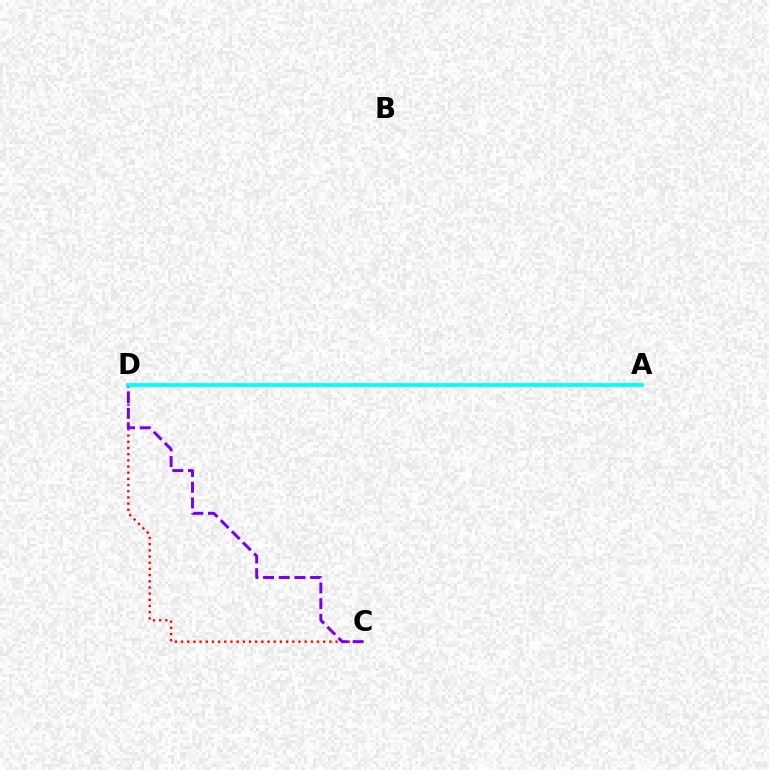{('C', 'D'): [{'color': '#ff0000', 'line_style': 'dotted', 'thickness': 1.68}, {'color': '#7200ff', 'line_style': 'dashed', 'thickness': 2.13}], ('A', 'D'): [{'color': '#84ff00', 'line_style': 'dotted', 'thickness': 1.5}, {'color': '#00fff6', 'line_style': 'solid', 'thickness': 2.7}]}